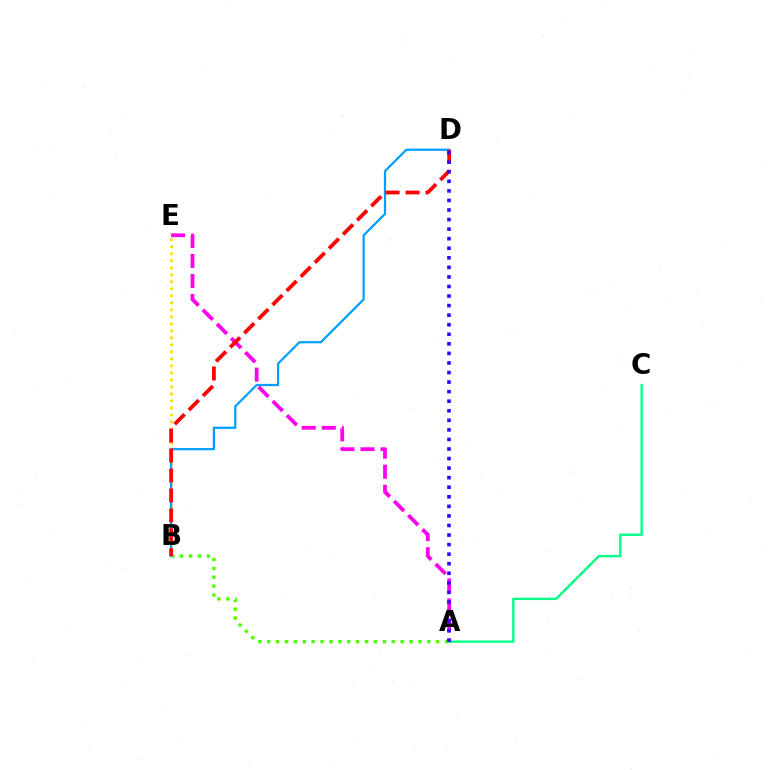{('B', 'E'): [{'color': '#ffd500', 'line_style': 'dotted', 'thickness': 1.9}], ('A', 'C'): [{'color': '#00ff86', 'line_style': 'solid', 'thickness': 1.71}], ('B', 'D'): [{'color': '#009eff', 'line_style': 'solid', 'thickness': 1.6}, {'color': '#ff0000', 'line_style': 'dashed', 'thickness': 2.71}], ('A', 'E'): [{'color': '#ff00ed', 'line_style': 'dashed', 'thickness': 2.72}], ('A', 'B'): [{'color': '#4fff00', 'line_style': 'dotted', 'thickness': 2.42}], ('A', 'D'): [{'color': '#3700ff', 'line_style': 'dotted', 'thickness': 2.6}]}